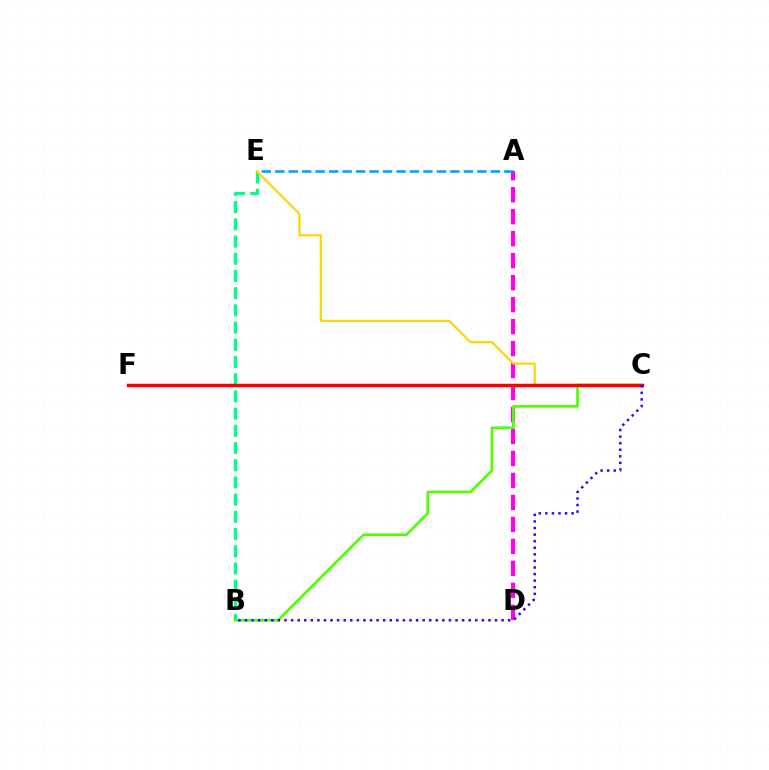{('A', 'D'): [{'color': '#ff00ed', 'line_style': 'dashed', 'thickness': 2.99}], ('A', 'E'): [{'color': '#009eff', 'line_style': 'dashed', 'thickness': 1.83}], ('B', 'E'): [{'color': '#00ff86', 'line_style': 'dashed', 'thickness': 2.34}], ('B', 'C'): [{'color': '#4fff00', 'line_style': 'solid', 'thickness': 1.91}, {'color': '#3700ff', 'line_style': 'dotted', 'thickness': 1.79}], ('C', 'E'): [{'color': '#ffd500', 'line_style': 'solid', 'thickness': 1.57}], ('C', 'F'): [{'color': '#ff0000', 'line_style': 'solid', 'thickness': 2.49}]}